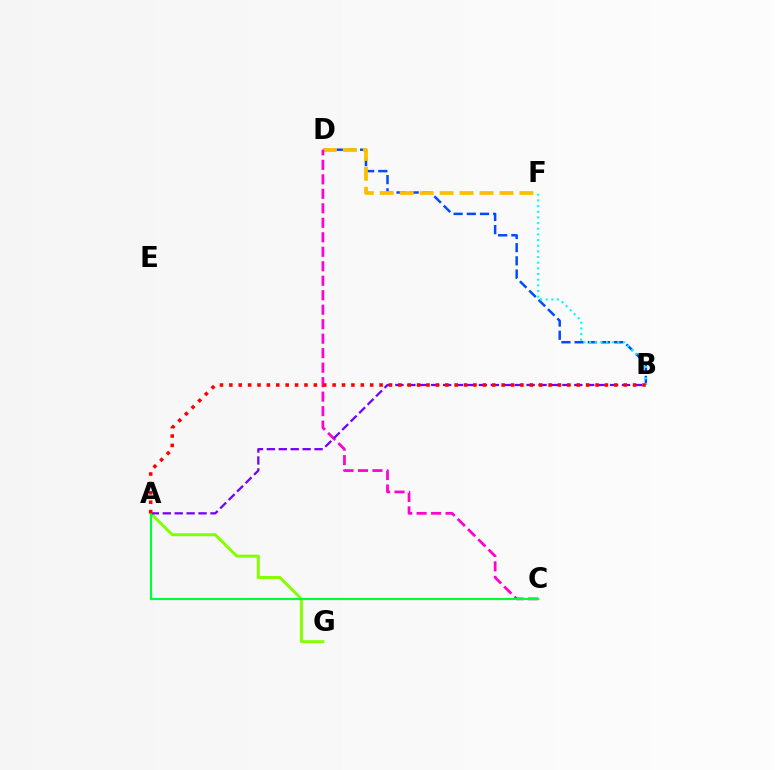{('A', 'G'): [{'color': '#84ff00', 'line_style': 'solid', 'thickness': 2.14}], ('B', 'D'): [{'color': '#004bff', 'line_style': 'dashed', 'thickness': 1.79}], ('B', 'F'): [{'color': '#00fff6', 'line_style': 'dotted', 'thickness': 1.54}], ('D', 'F'): [{'color': '#ffbd00', 'line_style': 'dashed', 'thickness': 2.71}], ('C', 'D'): [{'color': '#ff00cf', 'line_style': 'dashed', 'thickness': 1.97}], ('A', 'B'): [{'color': '#7200ff', 'line_style': 'dashed', 'thickness': 1.62}, {'color': '#ff0000', 'line_style': 'dotted', 'thickness': 2.55}], ('A', 'C'): [{'color': '#00ff39', 'line_style': 'solid', 'thickness': 1.55}]}